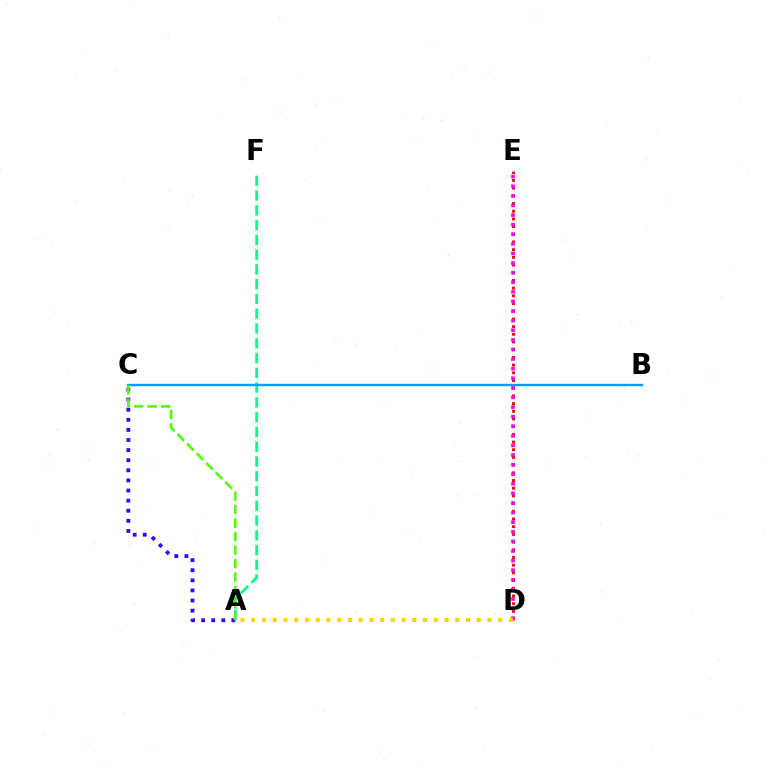{('A', 'F'): [{'color': '#00ff86', 'line_style': 'dashed', 'thickness': 2.01}], ('D', 'E'): [{'color': '#ff0000', 'line_style': 'dotted', 'thickness': 2.09}, {'color': '#ff00ed', 'line_style': 'dotted', 'thickness': 2.61}], ('B', 'C'): [{'color': '#009eff', 'line_style': 'solid', 'thickness': 1.71}], ('A', 'C'): [{'color': '#3700ff', 'line_style': 'dotted', 'thickness': 2.74}, {'color': '#4fff00', 'line_style': 'dashed', 'thickness': 1.84}], ('A', 'D'): [{'color': '#ffd500', 'line_style': 'dotted', 'thickness': 2.92}]}